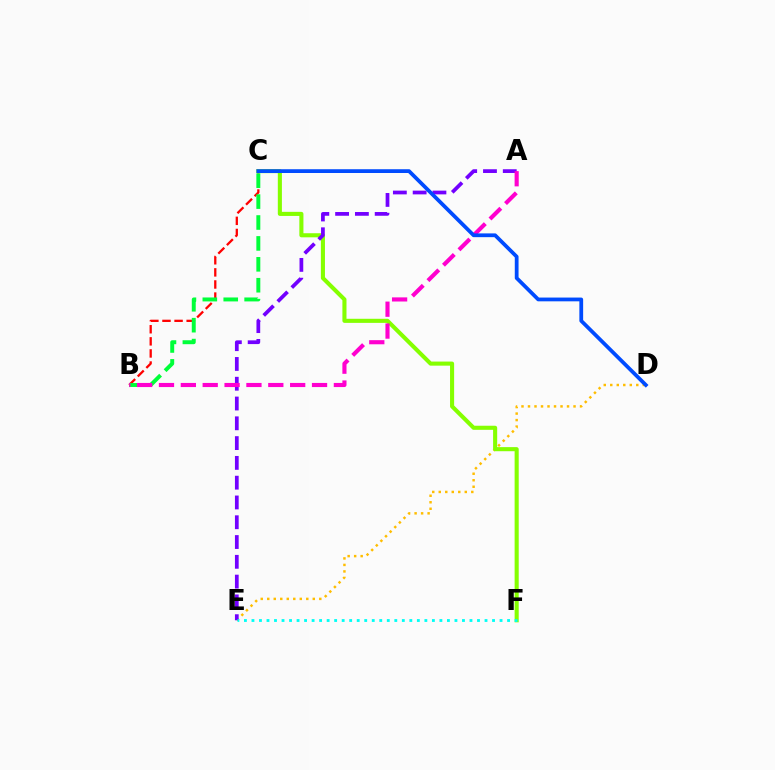{('B', 'C'): [{'color': '#ff0000', 'line_style': 'dashed', 'thickness': 1.64}, {'color': '#00ff39', 'line_style': 'dashed', 'thickness': 2.84}], ('D', 'E'): [{'color': '#ffbd00', 'line_style': 'dotted', 'thickness': 1.77}], ('C', 'F'): [{'color': '#84ff00', 'line_style': 'solid', 'thickness': 2.94}], ('A', 'E'): [{'color': '#7200ff', 'line_style': 'dashed', 'thickness': 2.69}], ('A', 'B'): [{'color': '#ff00cf', 'line_style': 'dashed', 'thickness': 2.97}], ('C', 'D'): [{'color': '#004bff', 'line_style': 'solid', 'thickness': 2.71}], ('E', 'F'): [{'color': '#00fff6', 'line_style': 'dotted', 'thickness': 2.04}]}